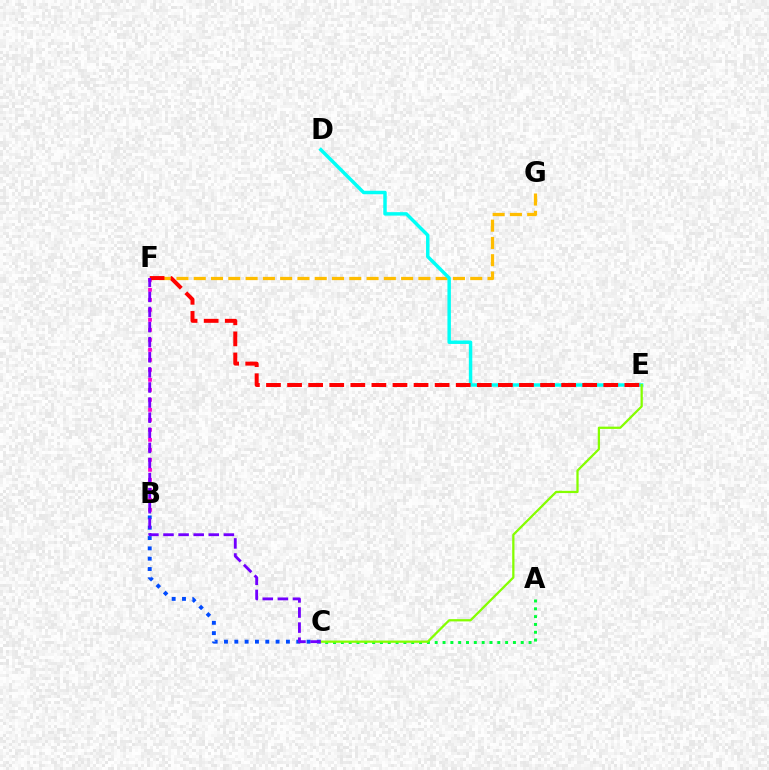{('B', 'C'): [{'color': '#004bff', 'line_style': 'dotted', 'thickness': 2.8}], ('F', 'G'): [{'color': '#ffbd00', 'line_style': 'dashed', 'thickness': 2.35}], ('A', 'C'): [{'color': '#00ff39', 'line_style': 'dotted', 'thickness': 2.13}], ('D', 'E'): [{'color': '#00fff6', 'line_style': 'solid', 'thickness': 2.49}], ('C', 'E'): [{'color': '#84ff00', 'line_style': 'solid', 'thickness': 1.63}], ('B', 'F'): [{'color': '#ff00cf', 'line_style': 'dotted', 'thickness': 2.72}], ('E', 'F'): [{'color': '#ff0000', 'line_style': 'dashed', 'thickness': 2.86}], ('C', 'F'): [{'color': '#7200ff', 'line_style': 'dashed', 'thickness': 2.05}]}